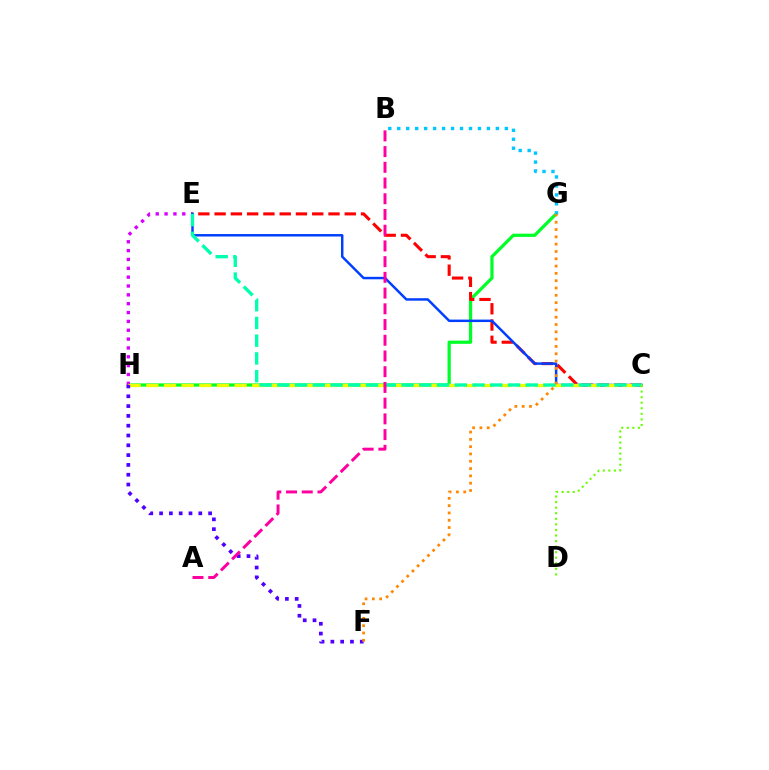{('G', 'H'): [{'color': '#00ff27', 'line_style': 'solid', 'thickness': 2.33}], ('E', 'H'): [{'color': '#d600ff', 'line_style': 'dotted', 'thickness': 2.4}], ('C', 'E'): [{'color': '#ff0000', 'line_style': 'dashed', 'thickness': 2.21}, {'color': '#003fff', 'line_style': 'solid', 'thickness': 1.78}, {'color': '#00ffaf', 'line_style': 'dashed', 'thickness': 2.41}], ('B', 'G'): [{'color': '#00c7ff', 'line_style': 'dotted', 'thickness': 2.44}], ('C', 'H'): [{'color': '#eeff00', 'line_style': 'dashed', 'thickness': 2.4}], ('F', 'H'): [{'color': '#4f00ff', 'line_style': 'dotted', 'thickness': 2.66}], ('C', 'D'): [{'color': '#66ff00', 'line_style': 'dotted', 'thickness': 1.51}], ('A', 'B'): [{'color': '#ff00a0', 'line_style': 'dashed', 'thickness': 2.14}], ('F', 'G'): [{'color': '#ff8800', 'line_style': 'dotted', 'thickness': 1.98}]}